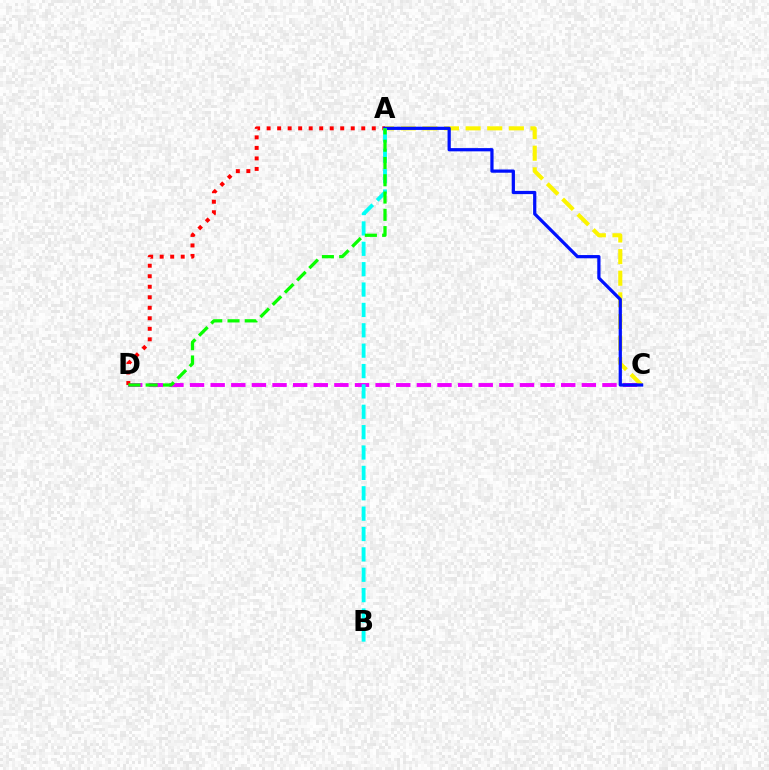{('A', 'C'): [{'color': '#fcf500', 'line_style': 'dashed', 'thickness': 2.94}, {'color': '#0010ff', 'line_style': 'solid', 'thickness': 2.33}], ('C', 'D'): [{'color': '#ee00ff', 'line_style': 'dashed', 'thickness': 2.8}], ('A', 'D'): [{'color': '#ff0000', 'line_style': 'dotted', 'thickness': 2.86}, {'color': '#08ff00', 'line_style': 'dashed', 'thickness': 2.35}], ('A', 'B'): [{'color': '#00fff6', 'line_style': 'dashed', 'thickness': 2.77}]}